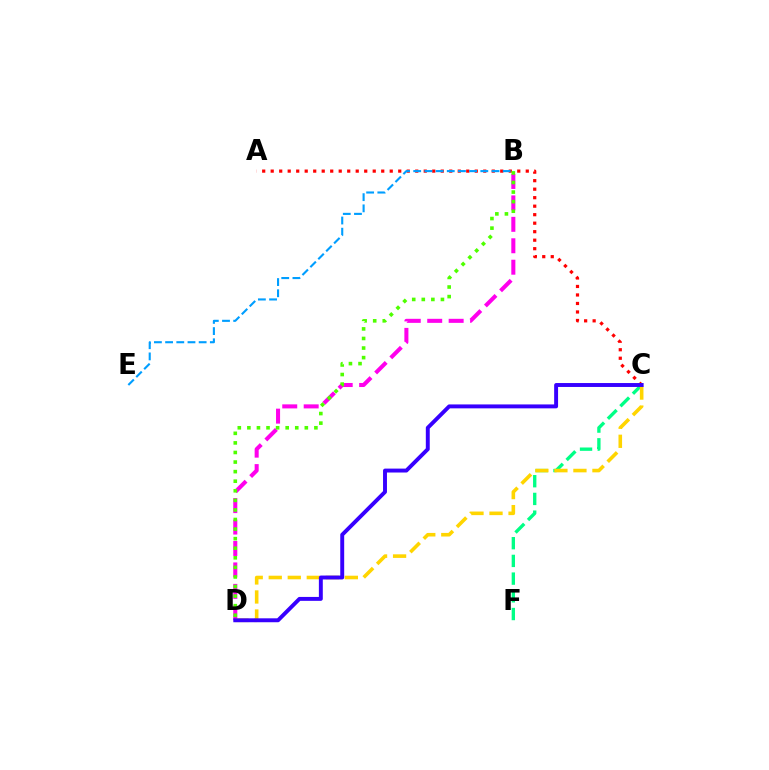{('A', 'C'): [{'color': '#ff0000', 'line_style': 'dotted', 'thickness': 2.31}], ('B', 'D'): [{'color': '#ff00ed', 'line_style': 'dashed', 'thickness': 2.91}, {'color': '#4fff00', 'line_style': 'dotted', 'thickness': 2.6}], ('C', 'F'): [{'color': '#00ff86', 'line_style': 'dashed', 'thickness': 2.41}], ('B', 'E'): [{'color': '#009eff', 'line_style': 'dashed', 'thickness': 1.52}], ('C', 'D'): [{'color': '#ffd500', 'line_style': 'dashed', 'thickness': 2.58}, {'color': '#3700ff', 'line_style': 'solid', 'thickness': 2.82}]}